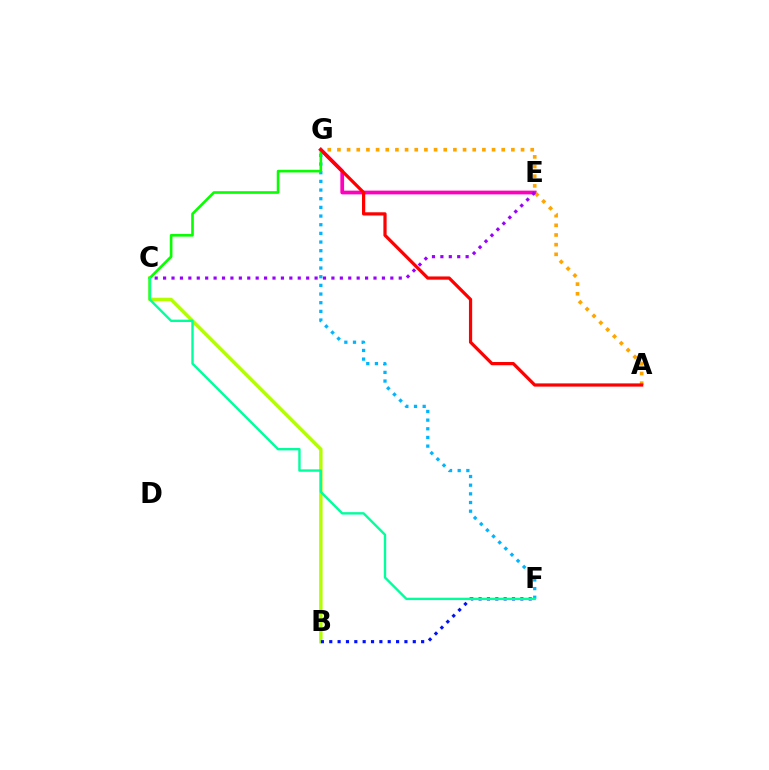{('F', 'G'): [{'color': '#00b5ff', 'line_style': 'dotted', 'thickness': 2.35}], ('E', 'G'): [{'color': '#ff00bd', 'line_style': 'solid', 'thickness': 2.69}], ('B', 'C'): [{'color': '#b3ff00', 'line_style': 'solid', 'thickness': 2.48}], ('A', 'G'): [{'color': '#ffa500', 'line_style': 'dotted', 'thickness': 2.63}, {'color': '#ff0000', 'line_style': 'solid', 'thickness': 2.31}], ('C', 'E'): [{'color': '#9b00ff', 'line_style': 'dotted', 'thickness': 2.29}], ('C', 'G'): [{'color': '#08ff00', 'line_style': 'solid', 'thickness': 1.91}], ('B', 'F'): [{'color': '#0010ff', 'line_style': 'dotted', 'thickness': 2.27}], ('C', 'F'): [{'color': '#00ff9d', 'line_style': 'solid', 'thickness': 1.71}]}